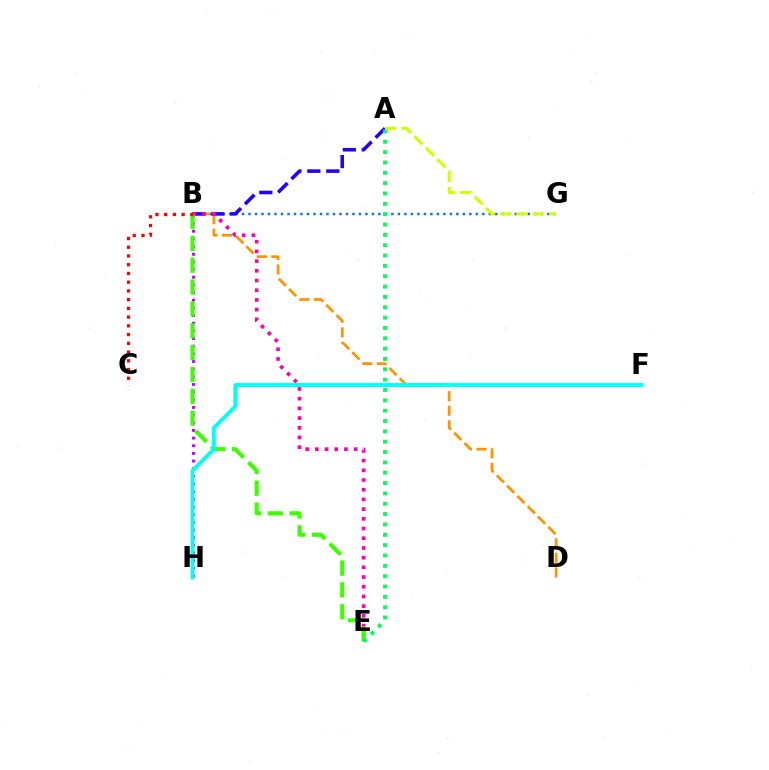{('B', 'G'): [{'color': '#0074ff', 'line_style': 'dotted', 'thickness': 1.76}], ('B', 'D'): [{'color': '#ff9400', 'line_style': 'dashed', 'thickness': 1.98}], ('A', 'B'): [{'color': '#2500ff', 'line_style': 'dashed', 'thickness': 2.58}], ('B', 'H'): [{'color': '#b900ff', 'line_style': 'dotted', 'thickness': 2.08}], ('B', 'E'): [{'color': '#ff00ac', 'line_style': 'dotted', 'thickness': 2.64}, {'color': '#3dff00', 'line_style': 'dashed', 'thickness': 2.97}], ('A', 'E'): [{'color': '#00ff5c', 'line_style': 'dotted', 'thickness': 2.81}], ('B', 'C'): [{'color': '#ff0000', 'line_style': 'dotted', 'thickness': 2.37}], ('F', 'H'): [{'color': '#00fff6', 'line_style': 'solid', 'thickness': 2.77}], ('A', 'G'): [{'color': '#d1ff00', 'line_style': 'dashed', 'thickness': 2.21}]}